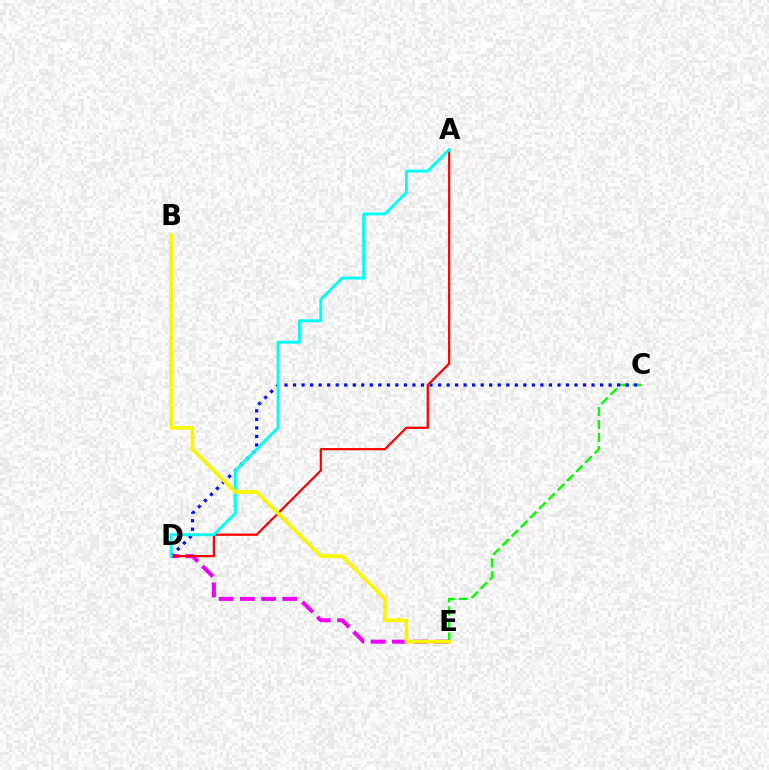{('C', 'E'): [{'color': '#08ff00', 'line_style': 'dashed', 'thickness': 1.77}], ('D', 'E'): [{'color': '#ee00ff', 'line_style': 'dashed', 'thickness': 2.88}], ('C', 'D'): [{'color': '#0010ff', 'line_style': 'dotted', 'thickness': 2.32}], ('A', 'D'): [{'color': '#ff0000', 'line_style': 'solid', 'thickness': 1.61}, {'color': '#00fff6', 'line_style': 'solid', 'thickness': 2.1}], ('B', 'E'): [{'color': '#fcf500', 'line_style': 'solid', 'thickness': 2.64}]}